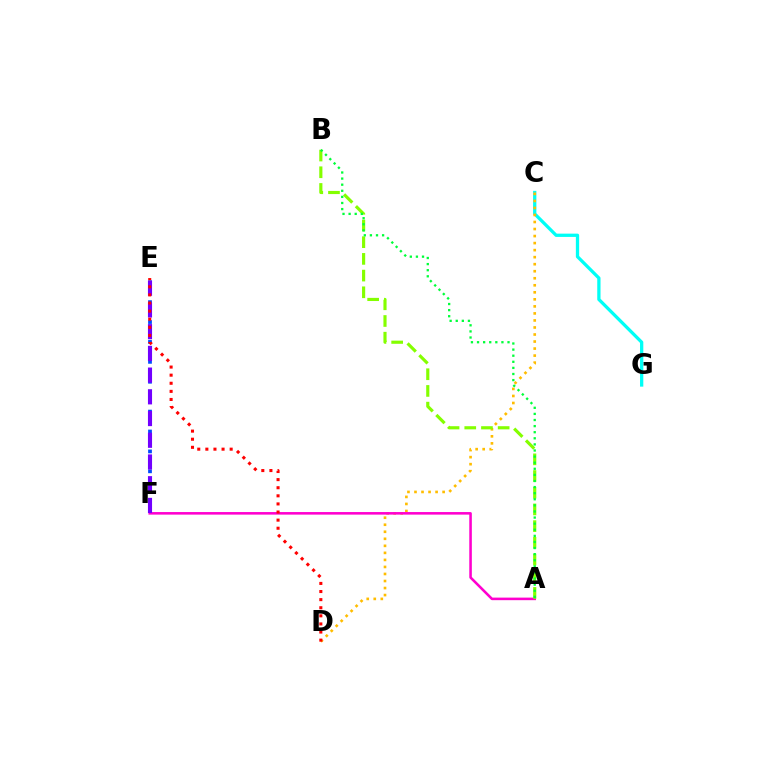{('C', 'G'): [{'color': '#00fff6', 'line_style': 'solid', 'thickness': 2.36}], ('C', 'D'): [{'color': '#ffbd00', 'line_style': 'dotted', 'thickness': 1.91}], ('A', 'F'): [{'color': '#ff00cf', 'line_style': 'solid', 'thickness': 1.85}], ('E', 'F'): [{'color': '#004bff', 'line_style': 'dotted', 'thickness': 2.7}, {'color': '#7200ff', 'line_style': 'dashed', 'thickness': 2.95}], ('A', 'B'): [{'color': '#84ff00', 'line_style': 'dashed', 'thickness': 2.27}, {'color': '#00ff39', 'line_style': 'dotted', 'thickness': 1.66}], ('D', 'E'): [{'color': '#ff0000', 'line_style': 'dotted', 'thickness': 2.2}]}